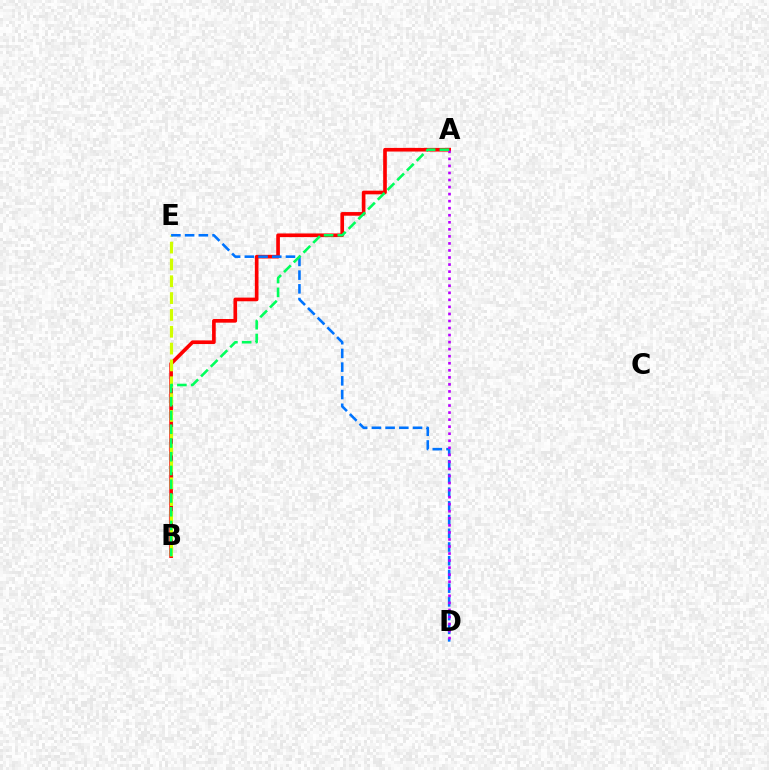{('A', 'B'): [{'color': '#ff0000', 'line_style': 'solid', 'thickness': 2.63}, {'color': '#00ff5c', 'line_style': 'dashed', 'thickness': 1.87}], ('B', 'E'): [{'color': '#d1ff00', 'line_style': 'dashed', 'thickness': 2.29}], ('D', 'E'): [{'color': '#0074ff', 'line_style': 'dashed', 'thickness': 1.86}], ('A', 'D'): [{'color': '#b900ff', 'line_style': 'dotted', 'thickness': 1.91}]}